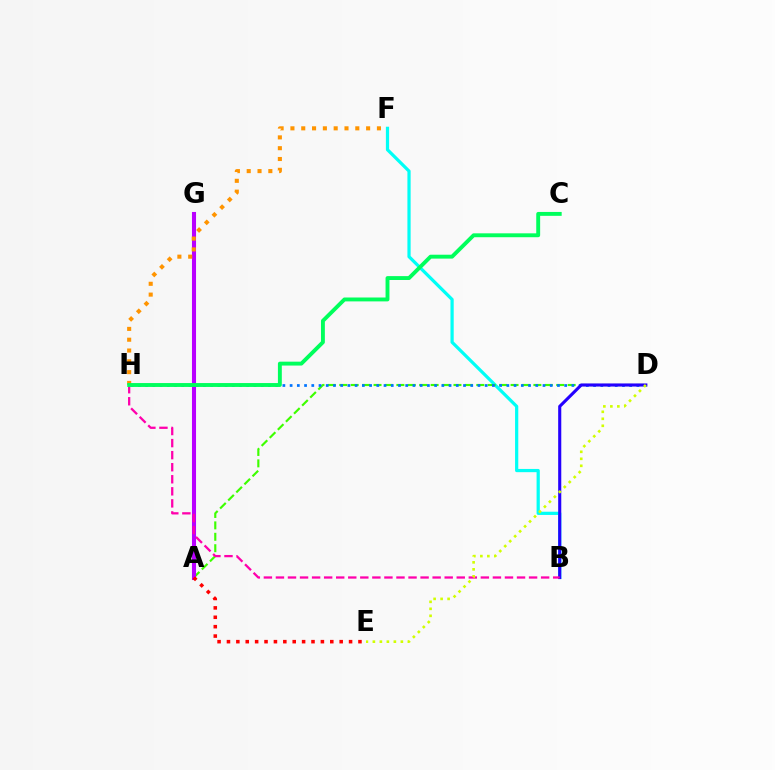{('B', 'F'): [{'color': '#00fff6', 'line_style': 'solid', 'thickness': 2.32}], ('A', 'D'): [{'color': '#3dff00', 'line_style': 'dashed', 'thickness': 1.55}], ('D', 'H'): [{'color': '#0074ff', 'line_style': 'dotted', 'thickness': 1.96}], ('A', 'G'): [{'color': '#b900ff', 'line_style': 'solid', 'thickness': 2.93}], ('B', 'D'): [{'color': '#2500ff', 'line_style': 'solid', 'thickness': 2.23}], ('A', 'E'): [{'color': '#ff0000', 'line_style': 'dotted', 'thickness': 2.55}], ('B', 'H'): [{'color': '#ff00ac', 'line_style': 'dashed', 'thickness': 1.64}], ('D', 'E'): [{'color': '#d1ff00', 'line_style': 'dotted', 'thickness': 1.9}], ('F', 'H'): [{'color': '#ff9400', 'line_style': 'dotted', 'thickness': 2.94}], ('C', 'H'): [{'color': '#00ff5c', 'line_style': 'solid', 'thickness': 2.8}]}